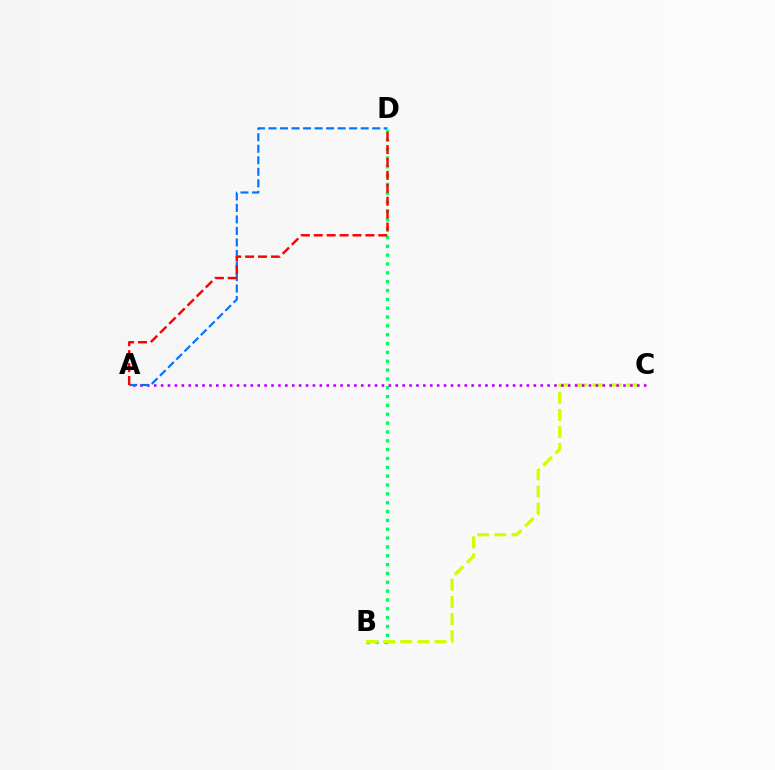{('B', 'D'): [{'color': '#00ff5c', 'line_style': 'dotted', 'thickness': 2.4}], ('B', 'C'): [{'color': '#d1ff00', 'line_style': 'dashed', 'thickness': 2.33}], ('A', 'C'): [{'color': '#b900ff', 'line_style': 'dotted', 'thickness': 1.88}], ('A', 'D'): [{'color': '#0074ff', 'line_style': 'dashed', 'thickness': 1.57}, {'color': '#ff0000', 'line_style': 'dashed', 'thickness': 1.75}]}